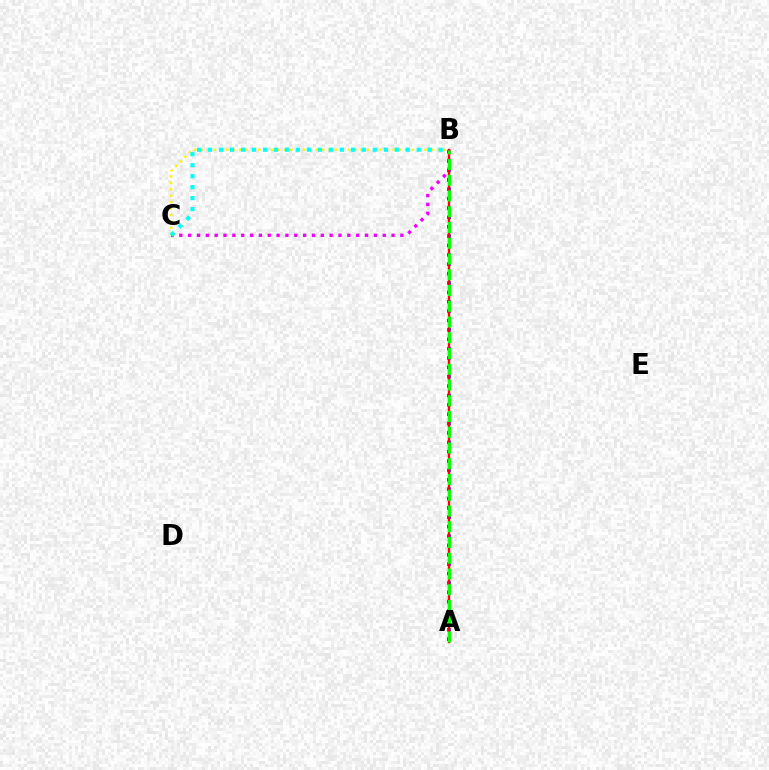{('A', 'B'): [{'color': '#0010ff', 'line_style': 'dotted', 'thickness': 2.55}, {'color': '#ff0000', 'line_style': 'solid', 'thickness': 1.73}, {'color': '#08ff00', 'line_style': 'dashed', 'thickness': 2.14}], ('B', 'C'): [{'color': '#fcf500', 'line_style': 'dotted', 'thickness': 1.74}, {'color': '#ee00ff', 'line_style': 'dotted', 'thickness': 2.4}, {'color': '#00fff6', 'line_style': 'dotted', 'thickness': 2.98}]}